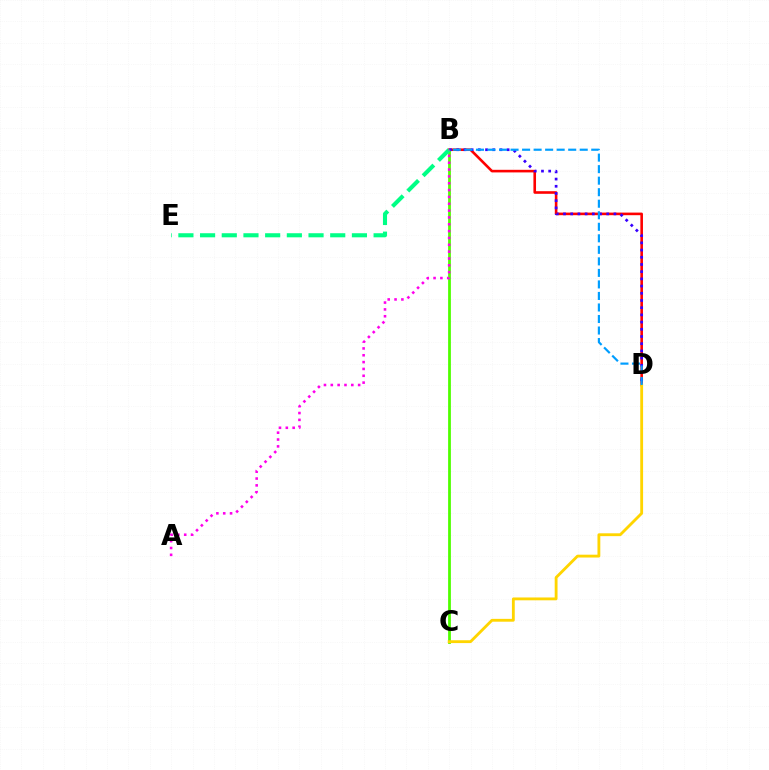{('B', 'C'): [{'color': '#4fff00', 'line_style': 'solid', 'thickness': 2.0}], ('B', 'D'): [{'color': '#ff0000', 'line_style': 'solid', 'thickness': 1.88}, {'color': '#3700ff', 'line_style': 'dotted', 'thickness': 1.96}, {'color': '#009eff', 'line_style': 'dashed', 'thickness': 1.57}], ('C', 'D'): [{'color': '#ffd500', 'line_style': 'solid', 'thickness': 2.04}], ('B', 'E'): [{'color': '#00ff86', 'line_style': 'dashed', 'thickness': 2.95}], ('A', 'B'): [{'color': '#ff00ed', 'line_style': 'dotted', 'thickness': 1.86}]}